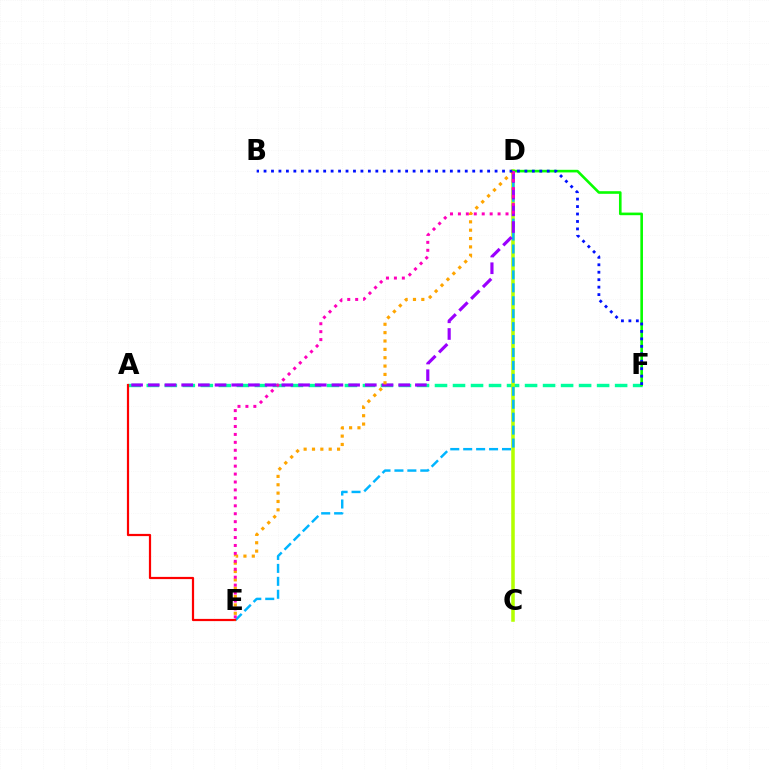{('A', 'F'): [{'color': '#00ff9d', 'line_style': 'dashed', 'thickness': 2.45}], ('C', 'D'): [{'color': '#b3ff00', 'line_style': 'solid', 'thickness': 2.55}], ('D', 'F'): [{'color': '#08ff00', 'line_style': 'solid', 'thickness': 1.88}], ('D', 'E'): [{'color': '#00b5ff', 'line_style': 'dashed', 'thickness': 1.76}, {'color': '#ffa500', 'line_style': 'dotted', 'thickness': 2.27}, {'color': '#ff00bd', 'line_style': 'dotted', 'thickness': 2.16}], ('A', 'D'): [{'color': '#9b00ff', 'line_style': 'dashed', 'thickness': 2.27}], ('A', 'E'): [{'color': '#ff0000', 'line_style': 'solid', 'thickness': 1.59}], ('B', 'F'): [{'color': '#0010ff', 'line_style': 'dotted', 'thickness': 2.02}]}